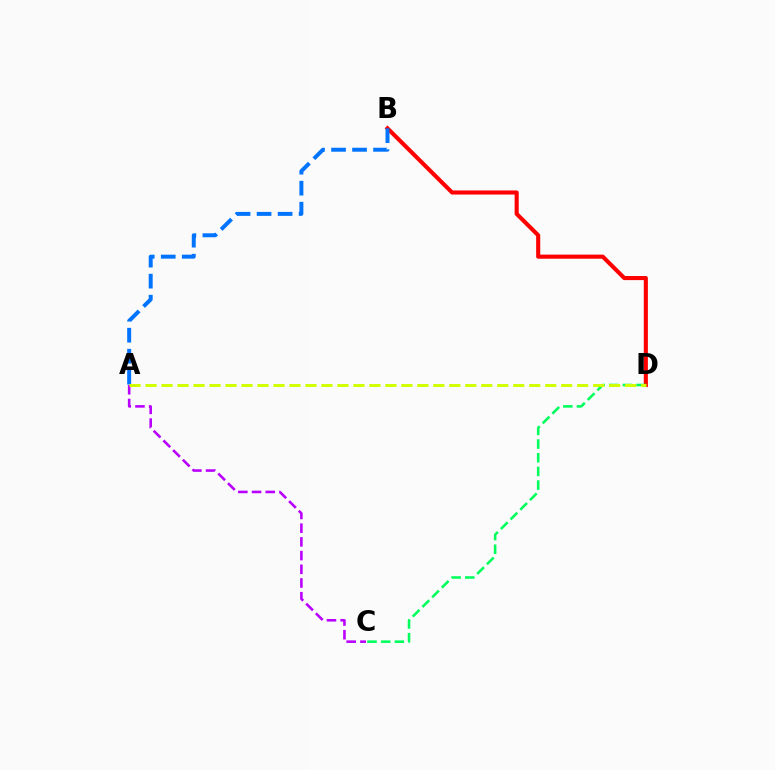{('B', 'D'): [{'color': '#ff0000', 'line_style': 'solid', 'thickness': 2.94}], ('A', 'B'): [{'color': '#0074ff', 'line_style': 'dashed', 'thickness': 2.85}], ('A', 'C'): [{'color': '#b900ff', 'line_style': 'dashed', 'thickness': 1.86}], ('C', 'D'): [{'color': '#00ff5c', 'line_style': 'dashed', 'thickness': 1.86}], ('A', 'D'): [{'color': '#d1ff00', 'line_style': 'dashed', 'thickness': 2.17}]}